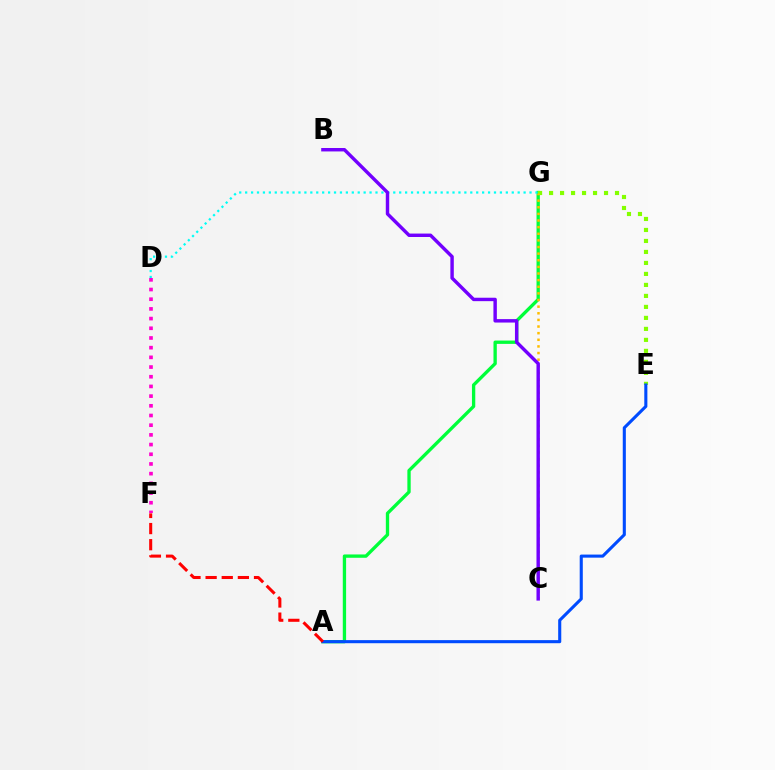{('A', 'G'): [{'color': '#00ff39', 'line_style': 'solid', 'thickness': 2.39}], ('E', 'G'): [{'color': '#84ff00', 'line_style': 'dotted', 'thickness': 2.99}], ('C', 'G'): [{'color': '#ffbd00', 'line_style': 'dotted', 'thickness': 1.8}], ('A', 'E'): [{'color': '#004bff', 'line_style': 'solid', 'thickness': 2.22}], ('A', 'F'): [{'color': '#ff0000', 'line_style': 'dashed', 'thickness': 2.19}], ('D', 'F'): [{'color': '#ff00cf', 'line_style': 'dotted', 'thickness': 2.63}], ('D', 'G'): [{'color': '#00fff6', 'line_style': 'dotted', 'thickness': 1.61}], ('B', 'C'): [{'color': '#7200ff', 'line_style': 'solid', 'thickness': 2.47}]}